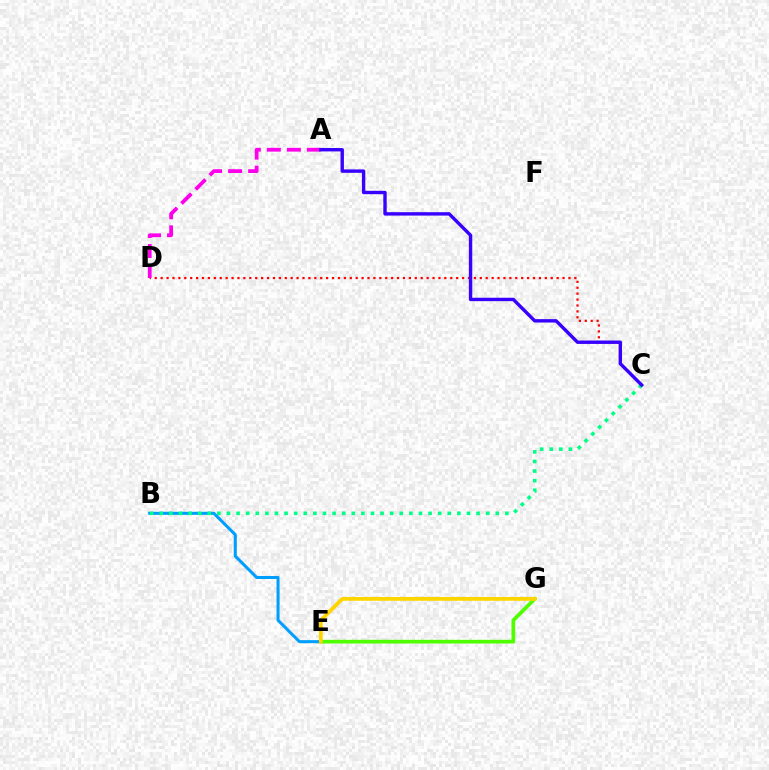{('E', 'G'): [{'color': '#4fff00', 'line_style': 'solid', 'thickness': 2.66}, {'color': '#ffd500', 'line_style': 'solid', 'thickness': 2.74}], ('B', 'E'): [{'color': '#009eff', 'line_style': 'solid', 'thickness': 2.19}], ('C', 'D'): [{'color': '#ff0000', 'line_style': 'dotted', 'thickness': 1.61}], ('A', 'D'): [{'color': '#ff00ed', 'line_style': 'dashed', 'thickness': 2.72}], ('B', 'C'): [{'color': '#00ff86', 'line_style': 'dotted', 'thickness': 2.61}], ('A', 'C'): [{'color': '#3700ff', 'line_style': 'solid', 'thickness': 2.44}]}